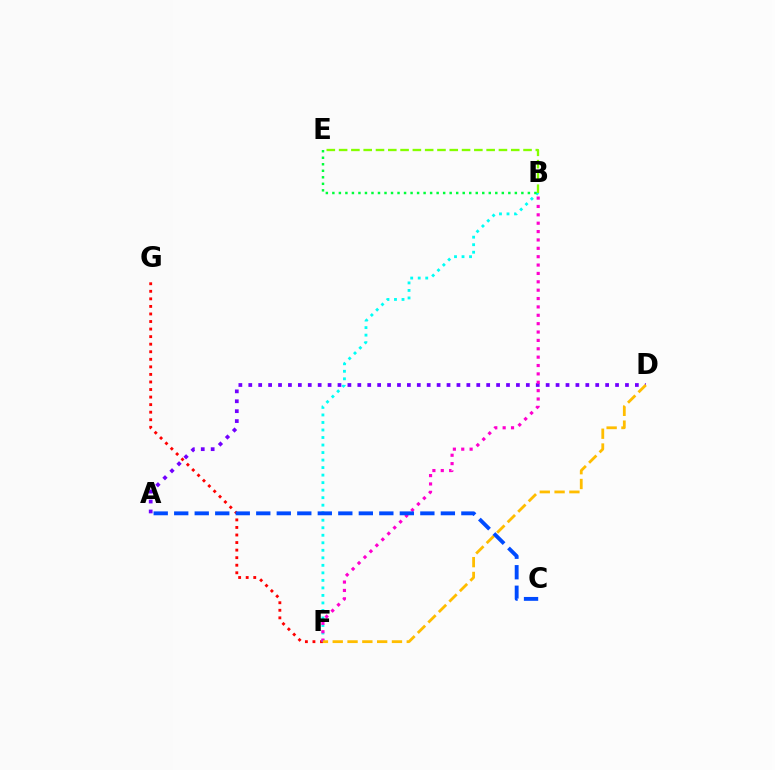{('F', 'G'): [{'color': '#ff0000', 'line_style': 'dotted', 'thickness': 2.05}], ('A', 'D'): [{'color': '#7200ff', 'line_style': 'dotted', 'thickness': 2.69}], ('B', 'F'): [{'color': '#00fff6', 'line_style': 'dotted', 'thickness': 2.04}, {'color': '#ff00cf', 'line_style': 'dotted', 'thickness': 2.27}], ('B', 'E'): [{'color': '#84ff00', 'line_style': 'dashed', 'thickness': 1.67}, {'color': '#00ff39', 'line_style': 'dotted', 'thickness': 1.77}], ('D', 'F'): [{'color': '#ffbd00', 'line_style': 'dashed', 'thickness': 2.01}], ('A', 'C'): [{'color': '#004bff', 'line_style': 'dashed', 'thickness': 2.79}]}